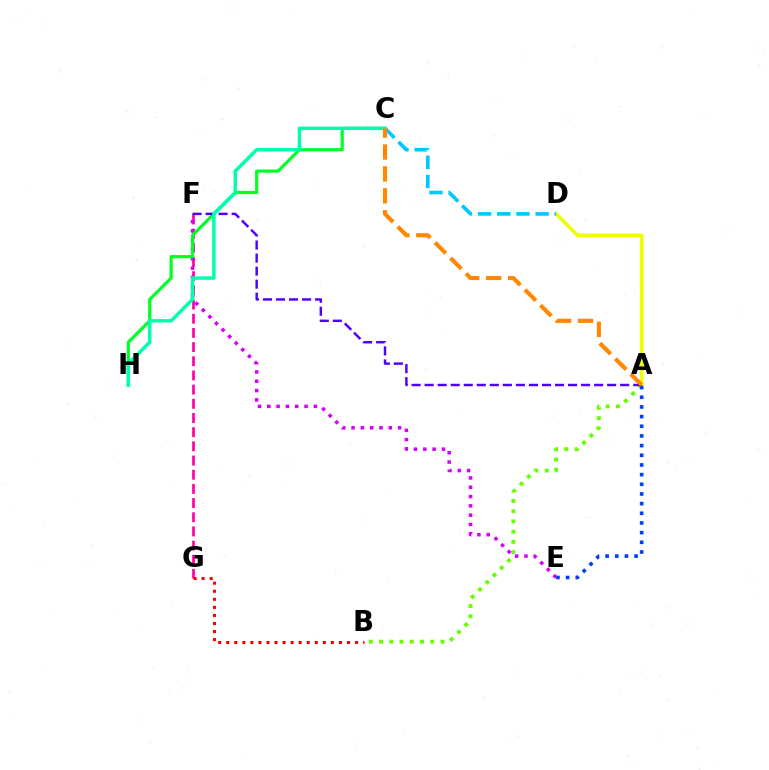{('A', 'B'): [{'color': '#66ff00', 'line_style': 'dotted', 'thickness': 2.78}], ('A', 'D'): [{'color': '#eeff00', 'line_style': 'solid', 'thickness': 2.56}], ('F', 'G'): [{'color': '#ff00a0', 'line_style': 'dashed', 'thickness': 1.93}], ('E', 'F'): [{'color': '#d600ff', 'line_style': 'dotted', 'thickness': 2.53}], ('C', 'H'): [{'color': '#00ff27', 'line_style': 'solid', 'thickness': 2.29}, {'color': '#00ffaf', 'line_style': 'solid', 'thickness': 2.5}], ('C', 'D'): [{'color': '#00c7ff', 'line_style': 'dashed', 'thickness': 2.61}], ('A', 'F'): [{'color': '#4f00ff', 'line_style': 'dashed', 'thickness': 1.77}], ('B', 'G'): [{'color': '#ff0000', 'line_style': 'dotted', 'thickness': 2.19}], ('A', 'E'): [{'color': '#003fff', 'line_style': 'dotted', 'thickness': 2.63}], ('A', 'C'): [{'color': '#ff8800', 'line_style': 'dashed', 'thickness': 2.98}]}